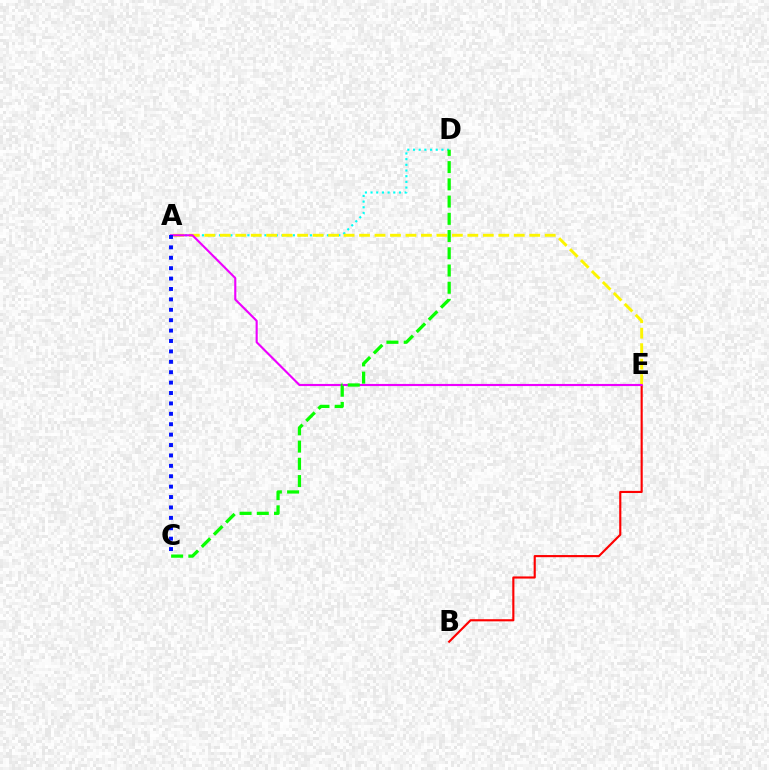{('A', 'D'): [{'color': '#00fff6', 'line_style': 'dotted', 'thickness': 1.54}], ('B', 'E'): [{'color': '#ff0000', 'line_style': 'solid', 'thickness': 1.54}], ('A', 'E'): [{'color': '#fcf500', 'line_style': 'dashed', 'thickness': 2.1}, {'color': '#ee00ff', 'line_style': 'solid', 'thickness': 1.53}], ('A', 'C'): [{'color': '#0010ff', 'line_style': 'dotted', 'thickness': 2.83}], ('C', 'D'): [{'color': '#08ff00', 'line_style': 'dashed', 'thickness': 2.34}]}